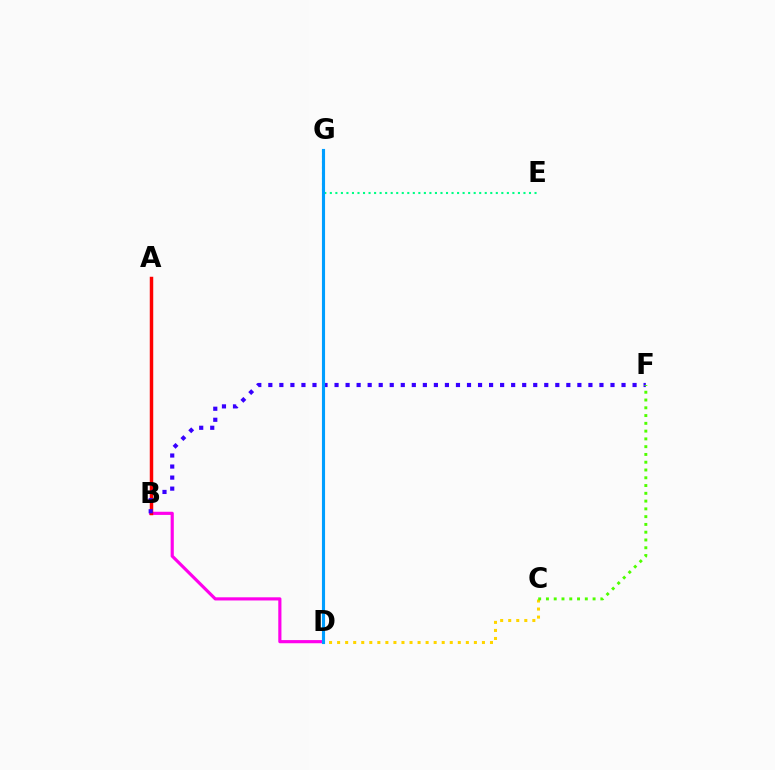{('B', 'D'): [{'color': '#ff00ed', 'line_style': 'solid', 'thickness': 2.28}], ('A', 'B'): [{'color': '#ff0000', 'line_style': 'solid', 'thickness': 2.5}], ('B', 'F'): [{'color': '#3700ff', 'line_style': 'dotted', 'thickness': 3.0}], ('E', 'G'): [{'color': '#00ff86', 'line_style': 'dotted', 'thickness': 1.5}], ('C', 'D'): [{'color': '#ffd500', 'line_style': 'dotted', 'thickness': 2.19}], ('C', 'F'): [{'color': '#4fff00', 'line_style': 'dotted', 'thickness': 2.11}], ('D', 'G'): [{'color': '#009eff', 'line_style': 'solid', 'thickness': 2.25}]}